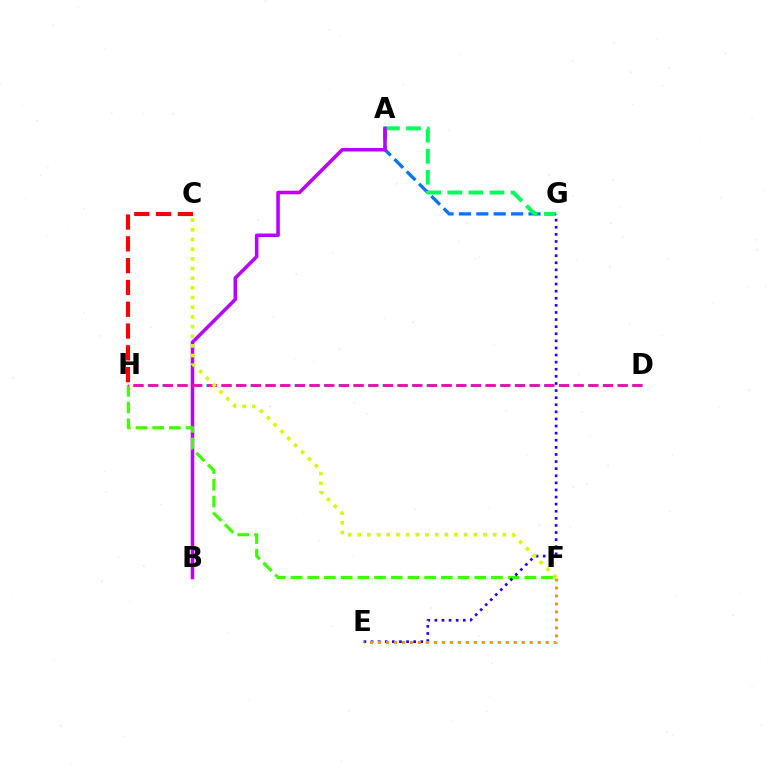{('C', 'H'): [{'color': '#ff0000', 'line_style': 'dashed', 'thickness': 2.96}], ('A', 'G'): [{'color': '#0074ff', 'line_style': 'dashed', 'thickness': 2.36}, {'color': '#00ff5c', 'line_style': 'dashed', 'thickness': 2.87}], ('D', 'H'): [{'color': '#00fff6', 'line_style': 'dashed', 'thickness': 1.99}, {'color': '#ff00ac', 'line_style': 'dashed', 'thickness': 1.99}], ('A', 'B'): [{'color': '#b900ff', 'line_style': 'solid', 'thickness': 2.55}], ('F', 'H'): [{'color': '#3dff00', 'line_style': 'dashed', 'thickness': 2.27}], ('E', 'G'): [{'color': '#2500ff', 'line_style': 'dotted', 'thickness': 1.93}], ('E', 'F'): [{'color': '#ff9400', 'line_style': 'dotted', 'thickness': 2.17}], ('C', 'F'): [{'color': '#d1ff00', 'line_style': 'dotted', 'thickness': 2.63}]}